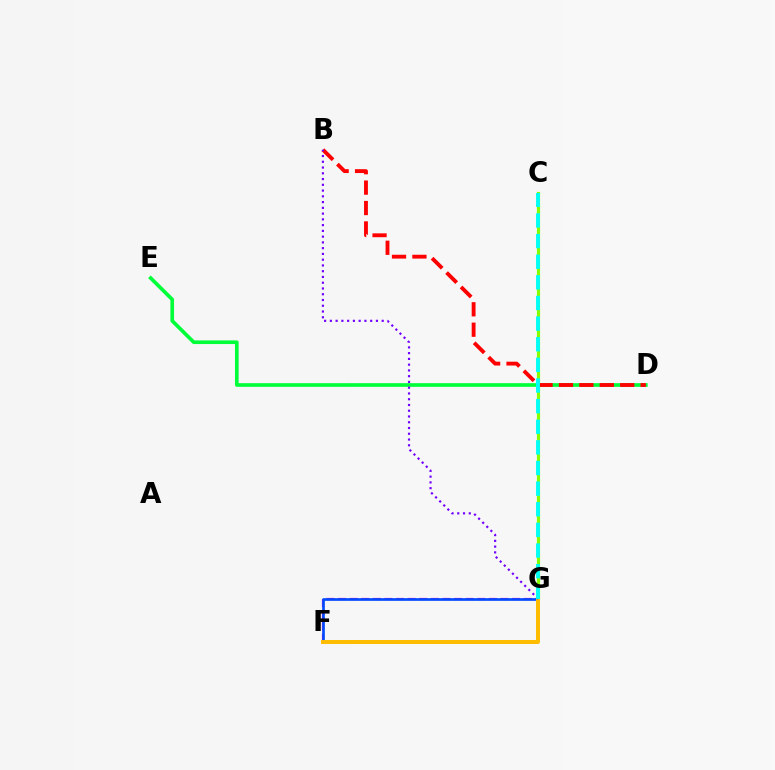{('D', 'E'): [{'color': '#00ff39', 'line_style': 'solid', 'thickness': 2.64}], ('F', 'G'): [{'color': '#ff00cf', 'line_style': 'dashed', 'thickness': 1.58}, {'color': '#004bff', 'line_style': 'solid', 'thickness': 1.92}, {'color': '#ffbd00', 'line_style': 'solid', 'thickness': 2.86}], ('C', 'G'): [{'color': '#84ff00', 'line_style': 'solid', 'thickness': 2.28}, {'color': '#00fff6', 'line_style': 'dashed', 'thickness': 2.8}], ('B', 'D'): [{'color': '#ff0000', 'line_style': 'dashed', 'thickness': 2.77}], ('B', 'G'): [{'color': '#7200ff', 'line_style': 'dotted', 'thickness': 1.56}]}